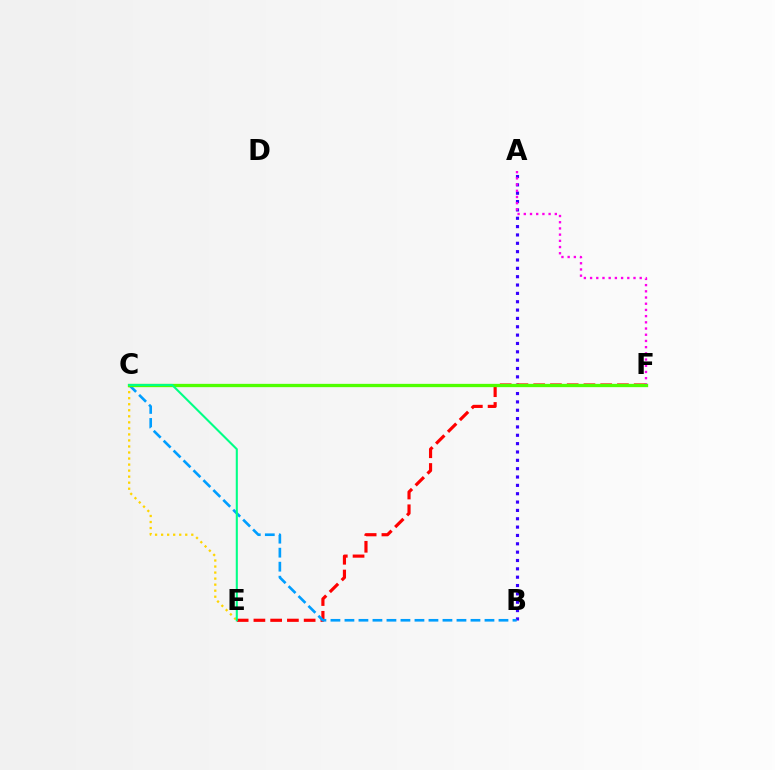{('A', 'B'): [{'color': '#3700ff', 'line_style': 'dotted', 'thickness': 2.27}], ('C', 'E'): [{'color': '#ffd500', 'line_style': 'dotted', 'thickness': 1.64}, {'color': '#00ff86', 'line_style': 'solid', 'thickness': 1.5}], ('E', 'F'): [{'color': '#ff0000', 'line_style': 'dashed', 'thickness': 2.28}], ('A', 'F'): [{'color': '#ff00ed', 'line_style': 'dotted', 'thickness': 1.69}], ('B', 'C'): [{'color': '#009eff', 'line_style': 'dashed', 'thickness': 1.9}], ('C', 'F'): [{'color': '#4fff00', 'line_style': 'solid', 'thickness': 2.38}]}